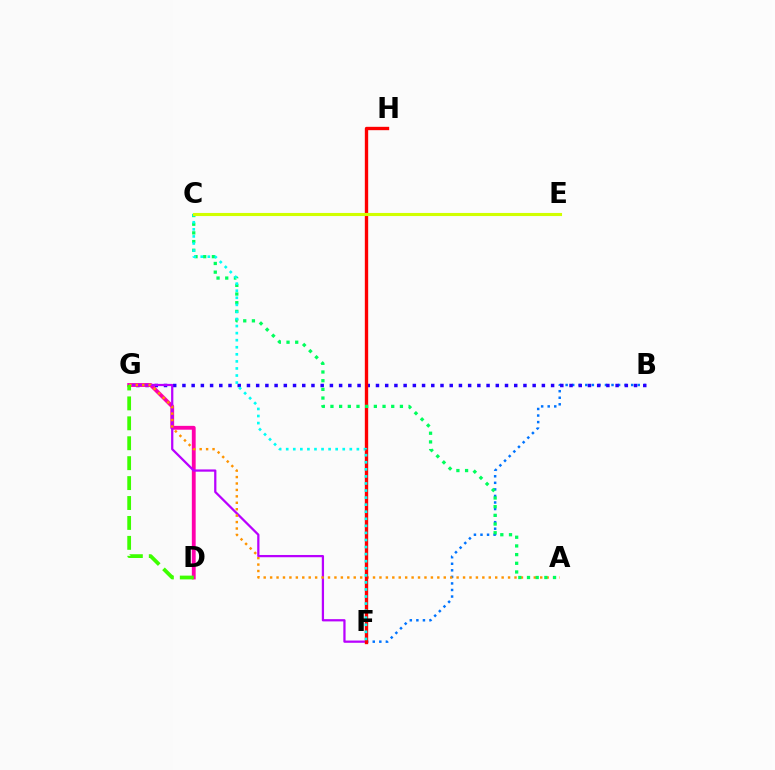{('B', 'F'): [{'color': '#0074ff', 'line_style': 'dotted', 'thickness': 1.78}], ('B', 'G'): [{'color': '#2500ff', 'line_style': 'dotted', 'thickness': 2.5}], ('D', 'G'): [{'color': '#ff00ac', 'line_style': 'solid', 'thickness': 2.76}, {'color': '#3dff00', 'line_style': 'dashed', 'thickness': 2.71}], ('F', 'G'): [{'color': '#b900ff', 'line_style': 'solid', 'thickness': 1.62}], ('A', 'G'): [{'color': '#ff9400', 'line_style': 'dotted', 'thickness': 1.75}], ('F', 'H'): [{'color': '#ff0000', 'line_style': 'solid', 'thickness': 2.41}], ('A', 'C'): [{'color': '#00ff5c', 'line_style': 'dotted', 'thickness': 2.36}], ('C', 'F'): [{'color': '#00fff6', 'line_style': 'dotted', 'thickness': 1.92}], ('C', 'E'): [{'color': '#d1ff00', 'line_style': 'solid', 'thickness': 2.23}]}